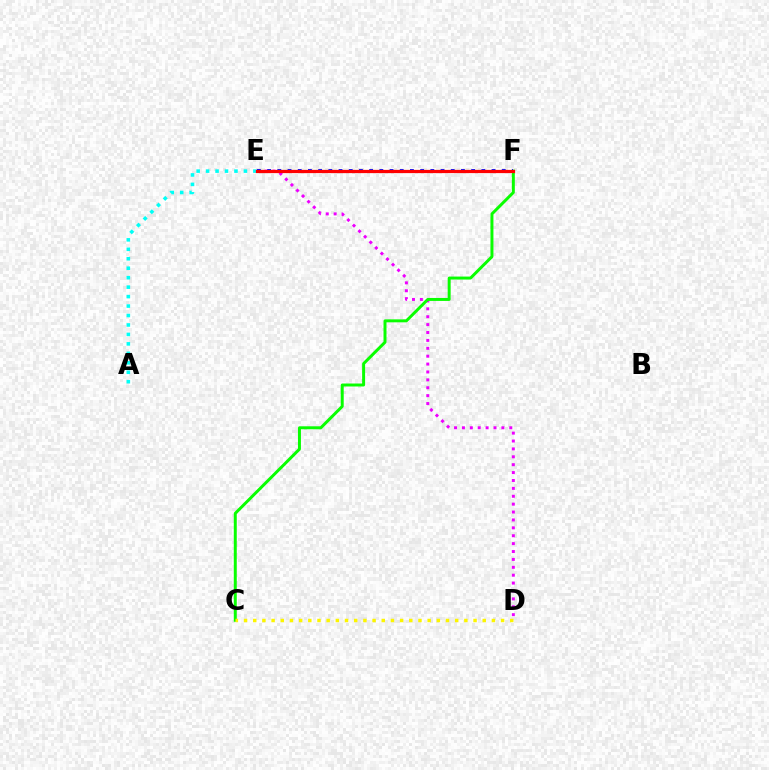{('D', 'E'): [{'color': '#ee00ff', 'line_style': 'dotted', 'thickness': 2.14}], ('C', 'F'): [{'color': '#08ff00', 'line_style': 'solid', 'thickness': 2.14}], ('E', 'F'): [{'color': '#0010ff', 'line_style': 'dotted', 'thickness': 2.77}, {'color': '#ff0000', 'line_style': 'solid', 'thickness': 2.32}], ('A', 'E'): [{'color': '#00fff6', 'line_style': 'dotted', 'thickness': 2.57}], ('C', 'D'): [{'color': '#fcf500', 'line_style': 'dotted', 'thickness': 2.49}]}